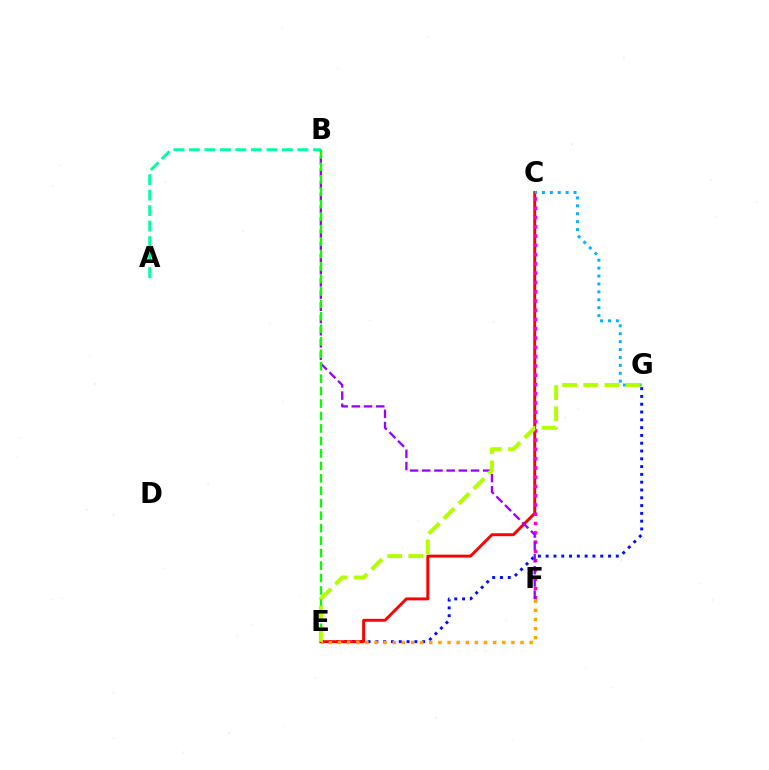{('E', 'G'): [{'color': '#0010ff', 'line_style': 'dotted', 'thickness': 2.12}, {'color': '#b3ff00', 'line_style': 'dashed', 'thickness': 2.87}], ('A', 'B'): [{'color': '#00ff9d', 'line_style': 'dashed', 'thickness': 2.11}], ('C', 'E'): [{'color': '#ff0000', 'line_style': 'solid', 'thickness': 2.1}], ('C', 'G'): [{'color': '#00b5ff', 'line_style': 'dotted', 'thickness': 2.15}], ('C', 'F'): [{'color': '#ff00bd', 'line_style': 'dotted', 'thickness': 2.52}], ('B', 'F'): [{'color': '#9b00ff', 'line_style': 'dashed', 'thickness': 1.66}], ('B', 'E'): [{'color': '#08ff00', 'line_style': 'dashed', 'thickness': 1.69}], ('E', 'F'): [{'color': '#ffa500', 'line_style': 'dotted', 'thickness': 2.48}]}